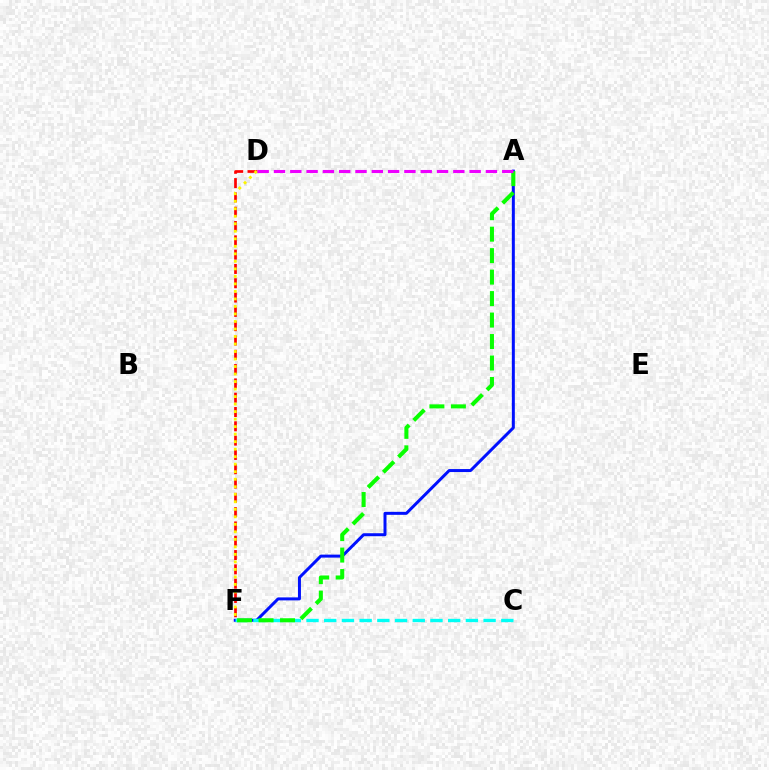{('A', 'F'): [{'color': '#0010ff', 'line_style': 'solid', 'thickness': 2.15}, {'color': '#08ff00', 'line_style': 'dashed', 'thickness': 2.92}], ('D', 'F'): [{'color': '#ff0000', 'line_style': 'dashed', 'thickness': 1.94}, {'color': '#fcf500', 'line_style': 'dotted', 'thickness': 2.04}], ('C', 'F'): [{'color': '#00fff6', 'line_style': 'dashed', 'thickness': 2.41}], ('A', 'D'): [{'color': '#ee00ff', 'line_style': 'dashed', 'thickness': 2.21}]}